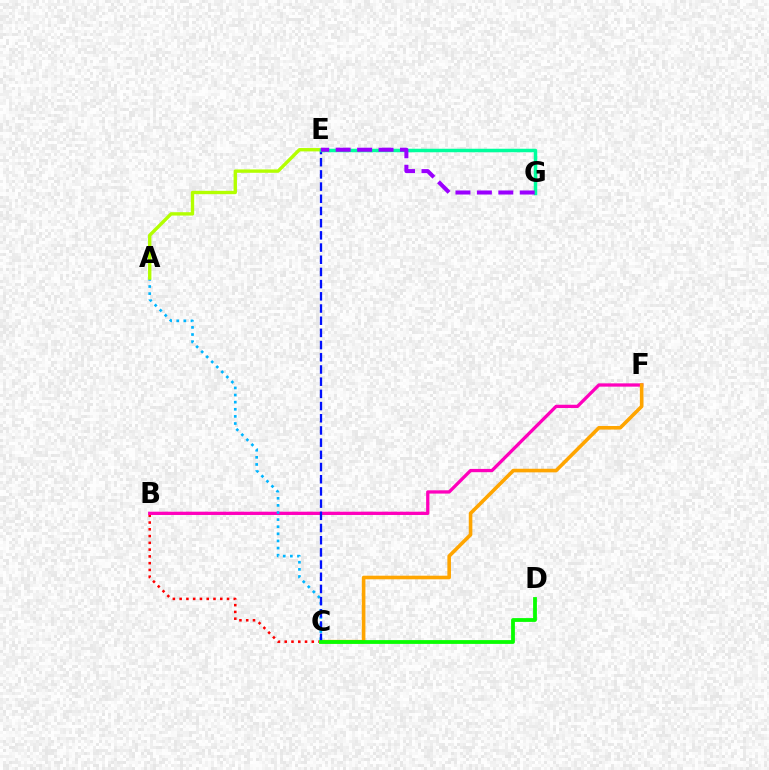{('B', 'C'): [{'color': '#ff0000', 'line_style': 'dotted', 'thickness': 1.84}], ('B', 'F'): [{'color': '#ff00bd', 'line_style': 'solid', 'thickness': 2.36}], ('C', 'F'): [{'color': '#ffa500', 'line_style': 'solid', 'thickness': 2.59}], ('A', 'C'): [{'color': '#00b5ff', 'line_style': 'dotted', 'thickness': 1.93}], ('C', 'E'): [{'color': '#0010ff', 'line_style': 'dashed', 'thickness': 1.66}], ('A', 'E'): [{'color': '#b3ff00', 'line_style': 'solid', 'thickness': 2.42}], ('E', 'G'): [{'color': '#00ff9d', 'line_style': 'solid', 'thickness': 2.52}, {'color': '#9b00ff', 'line_style': 'dashed', 'thickness': 2.91}], ('C', 'D'): [{'color': '#08ff00', 'line_style': 'solid', 'thickness': 2.73}]}